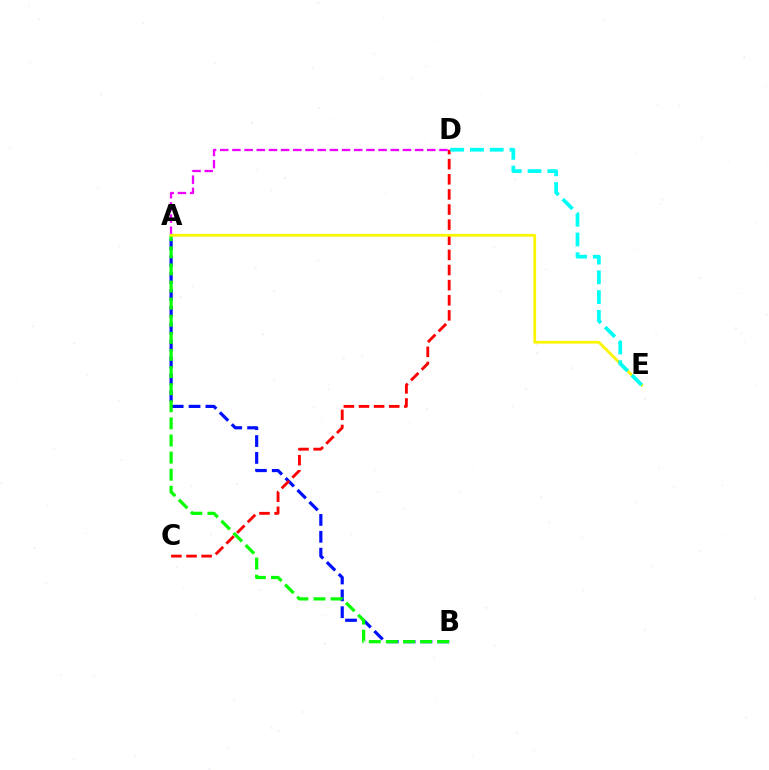{('A', 'B'): [{'color': '#0010ff', 'line_style': 'dashed', 'thickness': 2.29}, {'color': '#08ff00', 'line_style': 'dashed', 'thickness': 2.32}], ('C', 'D'): [{'color': '#ff0000', 'line_style': 'dashed', 'thickness': 2.05}], ('A', 'D'): [{'color': '#ee00ff', 'line_style': 'dashed', 'thickness': 1.65}], ('A', 'E'): [{'color': '#fcf500', 'line_style': 'solid', 'thickness': 1.99}], ('D', 'E'): [{'color': '#00fff6', 'line_style': 'dashed', 'thickness': 2.68}]}